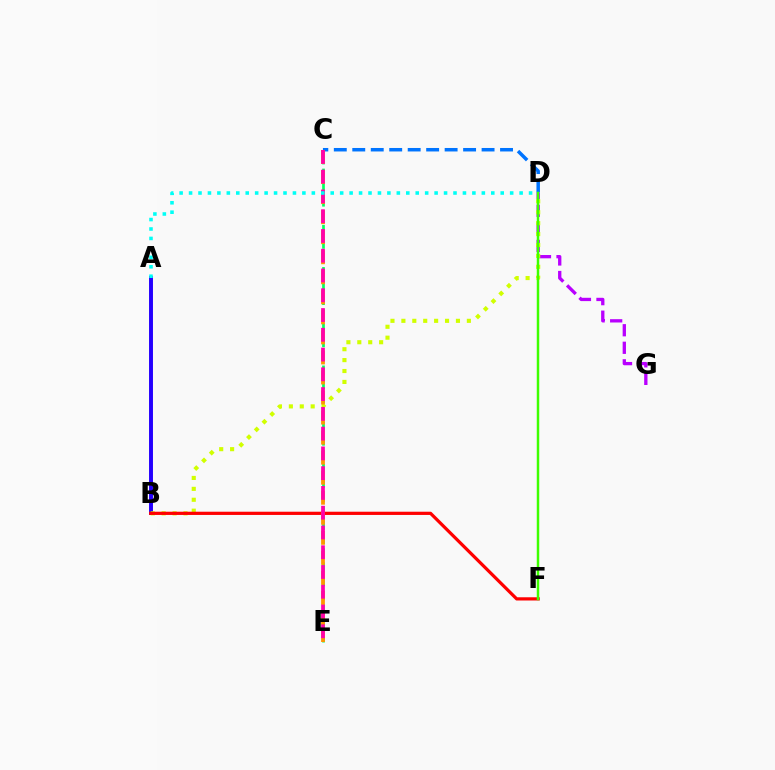{('C', 'E'): [{'color': '#00ff5c', 'line_style': 'dashed', 'thickness': 1.91}, {'color': '#ff9400', 'line_style': 'dashed', 'thickness': 2.72}, {'color': '#ff00ac', 'line_style': 'dashed', 'thickness': 2.69}], ('A', 'B'): [{'color': '#2500ff', 'line_style': 'solid', 'thickness': 2.83}], ('D', 'G'): [{'color': '#b900ff', 'line_style': 'dashed', 'thickness': 2.38}], ('B', 'D'): [{'color': '#d1ff00', 'line_style': 'dotted', 'thickness': 2.96}], ('C', 'D'): [{'color': '#0074ff', 'line_style': 'dashed', 'thickness': 2.51}], ('B', 'F'): [{'color': '#ff0000', 'line_style': 'solid', 'thickness': 2.32}], ('D', 'F'): [{'color': '#3dff00', 'line_style': 'solid', 'thickness': 1.79}], ('A', 'D'): [{'color': '#00fff6', 'line_style': 'dotted', 'thickness': 2.57}]}